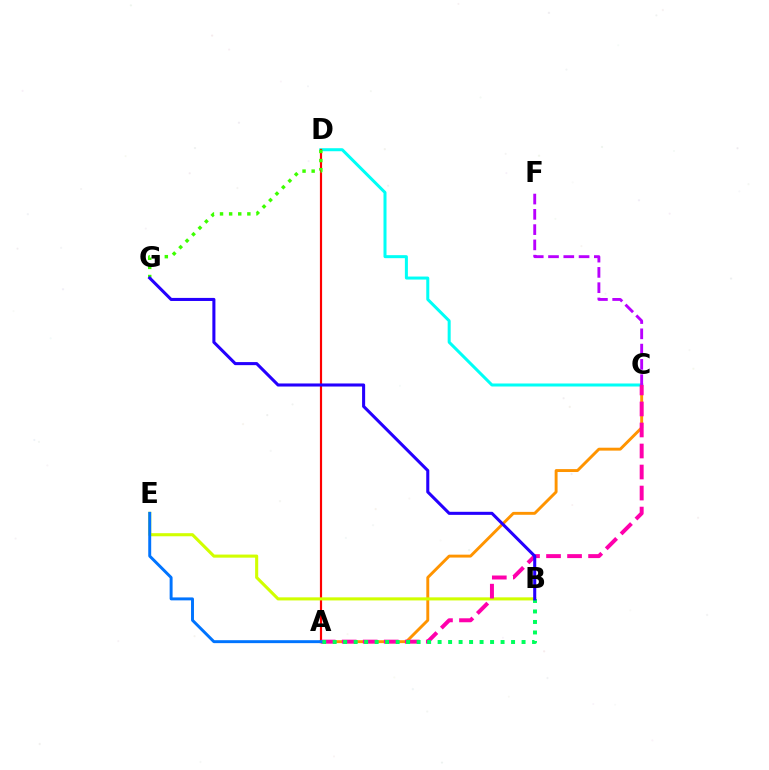{('C', 'D'): [{'color': '#00fff6', 'line_style': 'solid', 'thickness': 2.17}], ('A', 'C'): [{'color': '#ff9400', 'line_style': 'solid', 'thickness': 2.1}, {'color': '#ff00ac', 'line_style': 'dashed', 'thickness': 2.86}], ('A', 'D'): [{'color': '#ff0000', 'line_style': 'solid', 'thickness': 1.57}], ('D', 'G'): [{'color': '#3dff00', 'line_style': 'dotted', 'thickness': 2.48}], ('B', 'E'): [{'color': '#d1ff00', 'line_style': 'solid', 'thickness': 2.22}], ('A', 'B'): [{'color': '#00ff5c', 'line_style': 'dotted', 'thickness': 2.85}], ('A', 'E'): [{'color': '#0074ff', 'line_style': 'solid', 'thickness': 2.12}], ('B', 'G'): [{'color': '#2500ff', 'line_style': 'solid', 'thickness': 2.2}], ('C', 'F'): [{'color': '#b900ff', 'line_style': 'dashed', 'thickness': 2.08}]}